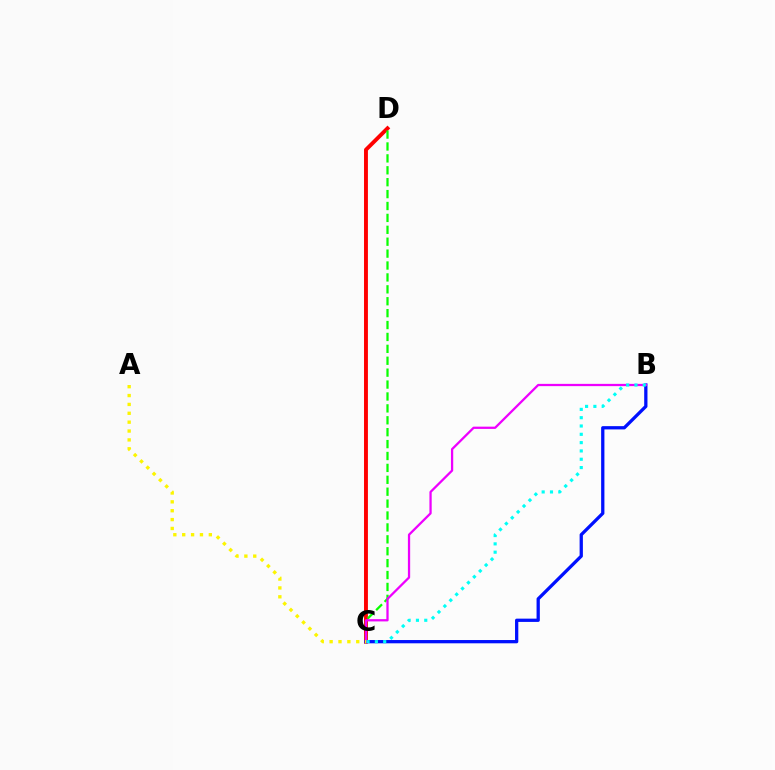{('C', 'D'): [{'color': '#ff0000', 'line_style': 'solid', 'thickness': 2.8}, {'color': '#08ff00', 'line_style': 'dashed', 'thickness': 1.62}], ('B', 'C'): [{'color': '#0010ff', 'line_style': 'solid', 'thickness': 2.36}, {'color': '#ee00ff', 'line_style': 'solid', 'thickness': 1.63}, {'color': '#00fff6', 'line_style': 'dotted', 'thickness': 2.26}], ('A', 'C'): [{'color': '#fcf500', 'line_style': 'dotted', 'thickness': 2.41}]}